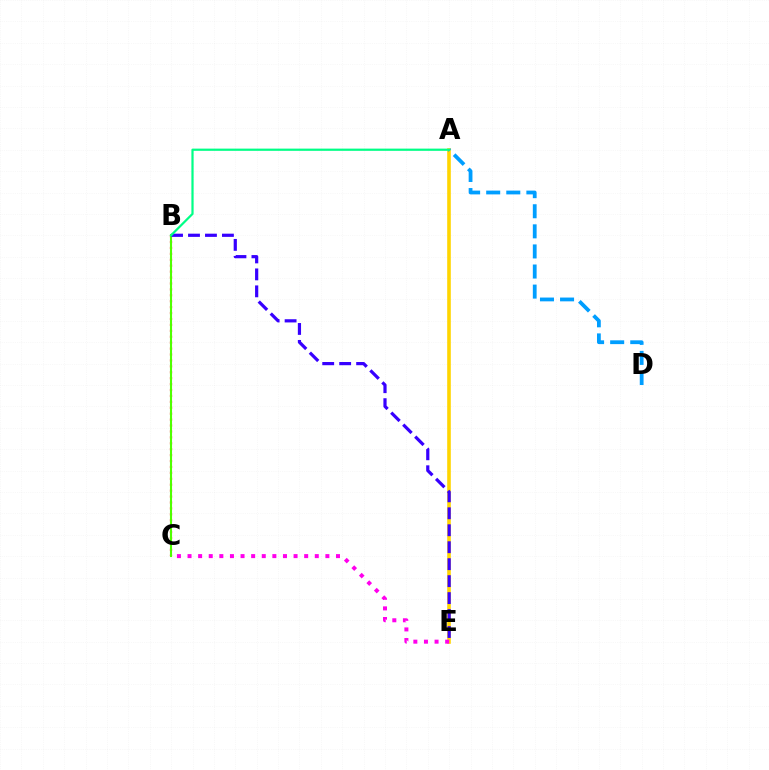{('B', 'C'): [{'color': '#ff0000', 'line_style': 'dotted', 'thickness': 1.61}, {'color': '#4fff00', 'line_style': 'solid', 'thickness': 1.5}], ('A', 'E'): [{'color': '#ffd500', 'line_style': 'solid', 'thickness': 2.6}], ('B', 'E'): [{'color': '#3700ff', 'line_style': 'dashed', 'thickness': 2.3}], ('A', 'D'): [{'color': '#009eff', 'line_style': 'dashed', 'thickness': 2.73}], ('A', 'B'): [{'color': '#00ff86', 'line_style': 'solid', 'thickness': 1.6}], ('C', 'E'): [{'color': '#ff00ed', 'line_style': 'dotted', 'thickness': 2.88}]}